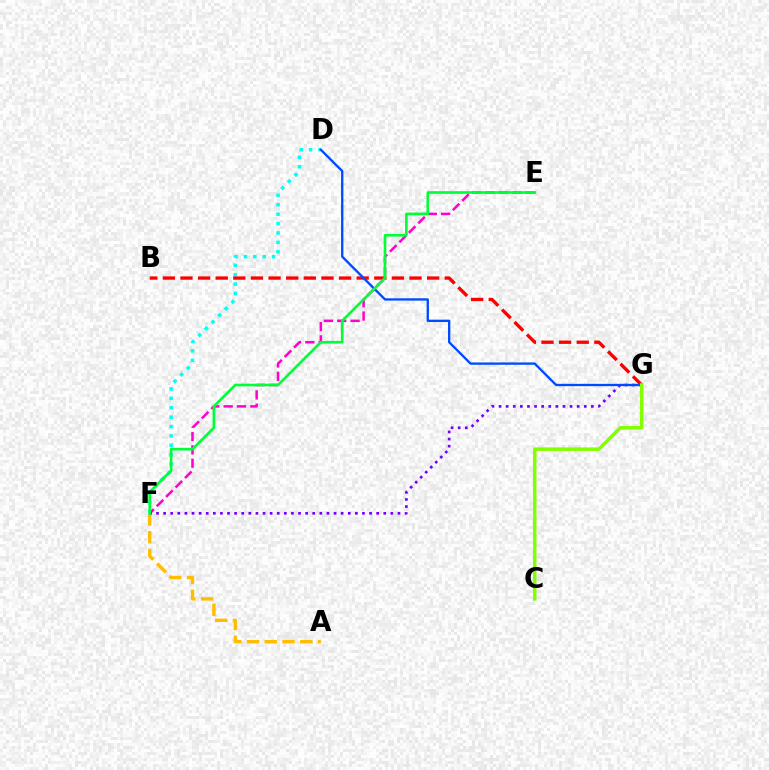{('D', 'F'): [{'color': '#00fff6', 'line_style': 'dotted', 'thickness': 2.55}], ('B', 'G'): [{'color': '#ff0000', 'line_style': 'dashed', 'thickness': 2.39}], ('E', 'F'): [{'color': '#ff00cf', 'line_style': 'dashed', 'thickness': 1.81}, {'color': '#00ff39', 'line_style': 'solid', 'thickness': 1.91}], ('A', 'F'): [{'color': '#ffbd00', 'line_style': 'dashed', 'thickness': 2.41}], ('F', 'G'): [{'color': '#7200ff', 'line_style': 'dotted', 'thickness': 1.93}], ('D', 'G'): [{'color': '#004bff', 'line_style': 'solid', 'thickness': 1.67}], ('C', 'G'): [{'color': '#84ff00', 'line_style': 'solid', 'thickness': 2.53}]}